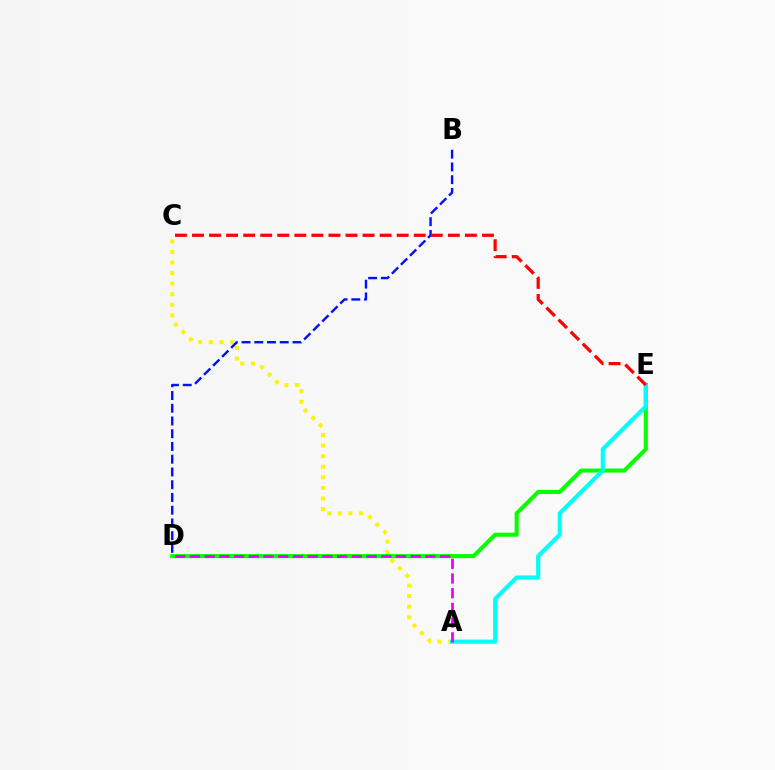{('A', 'C'): [{'color': '#fcf500', 'line_style': 'dotted', 'thickness': 2.87}], ('D', 'E'): [{'color': '#08ff00', 'line_style': 'solid', 'thickness': 2.94}], ('B', 'D'): [{'color': '#0010ff', 'line_style': 'dashed', 'thickness': 1.73}], ('A', 'E'): [{'color': '#00fff6', 'line_style': 'solid', 'thickness': 2.97}], ('A', 'D'): [{'color': '#ee00ff', 'line_style': 'dashed', 'thickness': 2.0}], ('C', 'E'): [{'color': '#ff0000', 'line_style': 'dashed', 'thickness': 2.32}]}